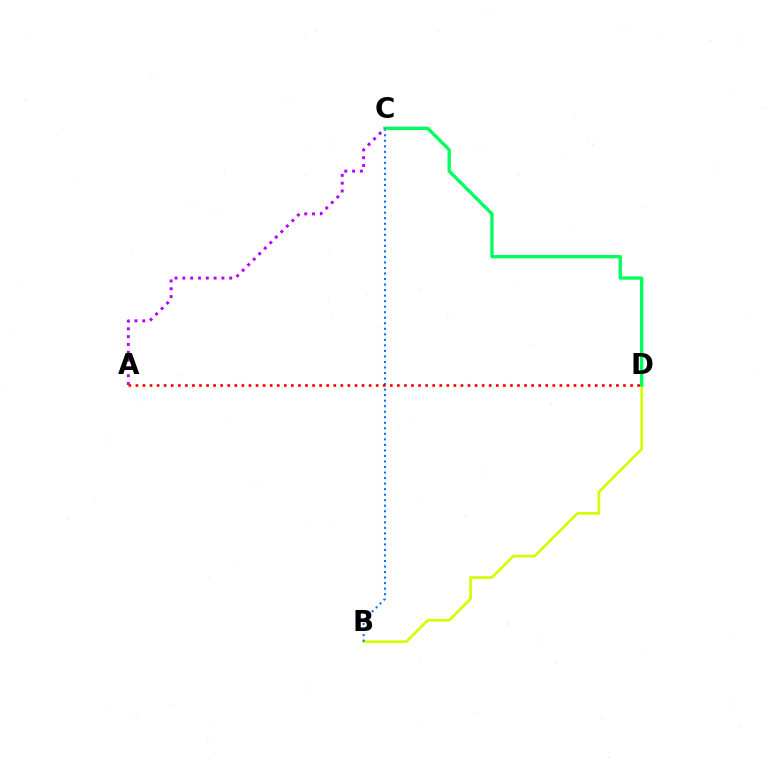{('B', 'D'): [{'color': '#d1ff00', 'line_style': 'solid', 'thickness': 1.91}], ('B', 'C'): [{'color': '#0074ff', 'line_style': 'dotted', 'thickness': 1.5}], ('C', 'D'): [{'color': '#00ff5c', 'line_style': 'solid', 'thickness': 2.39}], ('A', 'C'): [{'color': '#b900ff', 'line_style': 'dotted', 'thickness': 2.12}], ('A', 'D'): [{'color': '#ff0000', 'line_style': 'dotted', 'thickness': 1.92}]}